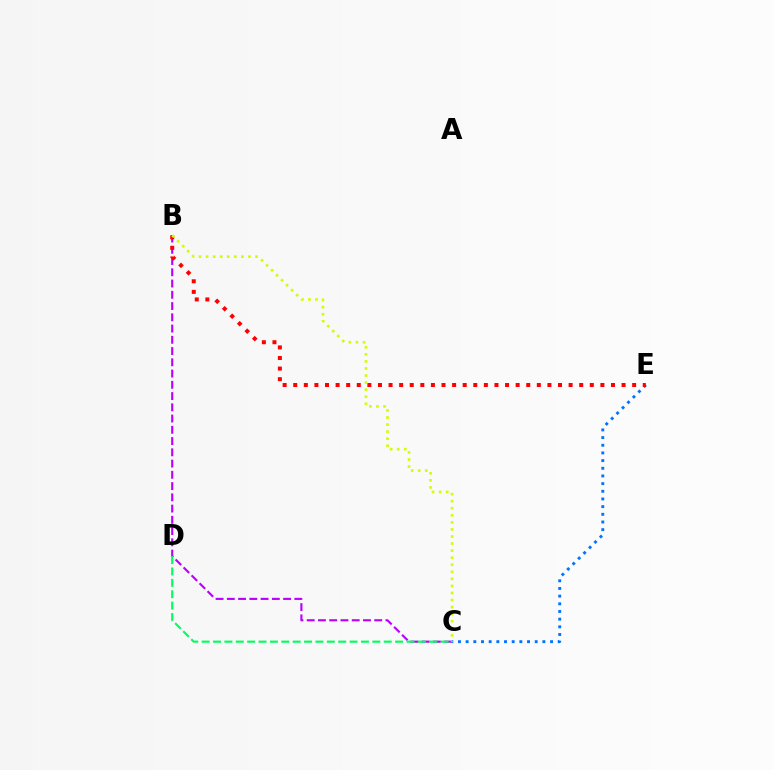{('C', 'E'): [{'color': '#0074ff', 'line_style': 'dotted', 'thickness': 2.08}], ('B', 'C'): [{'color': '#b900ff', 'line_style': 'dashed', 'thickness': 1.53}, {'color': '#d1ff00', 'line_style': 'dotted', 'thickness': 1.92}], ('C', 'D'): [{'color': '#00ff5c', 'line_style': 'dashed', 'thickness': 1.55}], ('B', 'E'): [{'color': '#ff0000', 'line_style': 'dotted', 'thickness': 2.88}]}